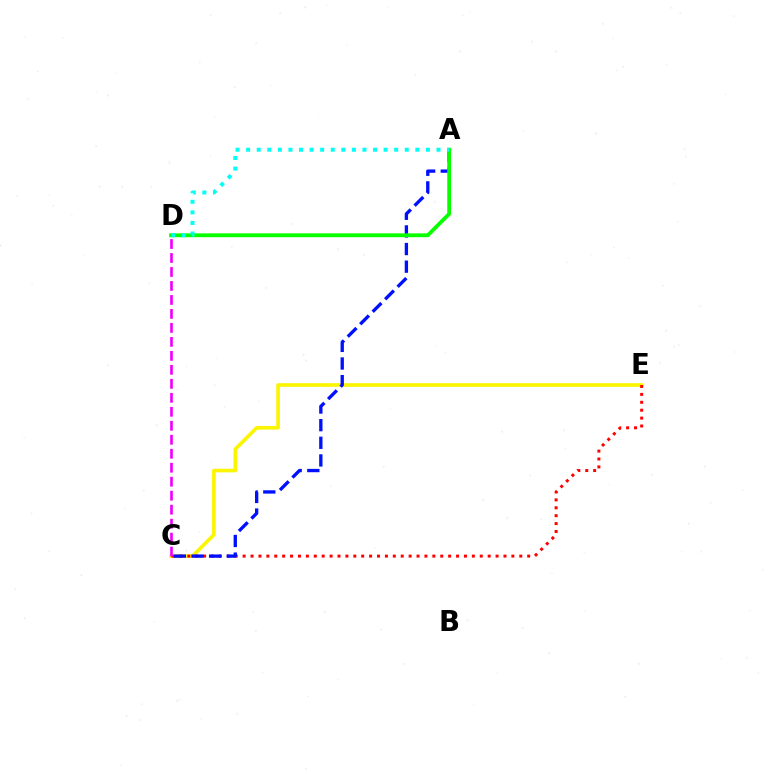{('C', 'E'): [{'color': '#fcf500', 'line_style': 'solid', 'thickness': 2.61}, {'color': '#ff0000', 'line_style': 'dotted', 'thickness': 2.15}], ('A', 'C'): [{'color': '#0010ff', 'line_style': 'dashed', 'thickness': 2.4}], ('C', 'D'): [{'color': '#ee00ff', 'line_style': 'dashed', 'thickness': 1.9}], ('A', 'D'): [{'color': '#08ff00', 'line_style': 'solid', 'thickness': 2.76}, {'color': '#00fff6', 'line_style': 'dotted', 'thickness': 2.87}]}